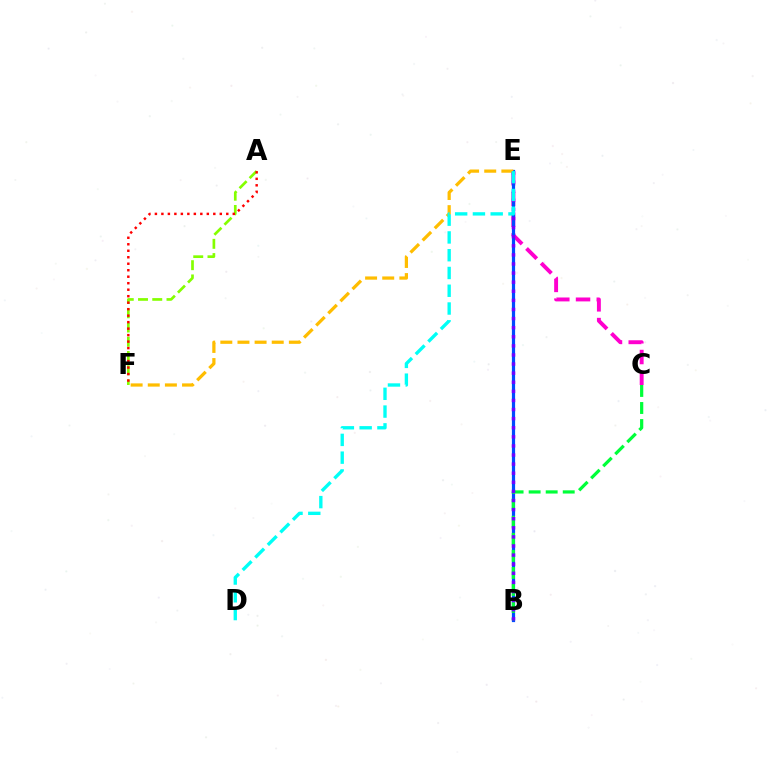{('C', 'E'): [{'color': '#ff00cf', 'line_style': 'dashed', 'thickness': 2.82}], ('B', 'E'): [{'color': '#004bff', 'line_style': 'solid', 'thickness': 2.31}, {'color': '#7200ff', 'line_style': 'dotted', 'thickness': 2.47}], ('E', 'F'): [{'color': '#ffbd00', 'line_style': 'dashed', 'thickness': 2.33}], ('A', 'F'): [{'color': '#84ff00', 'line_style': 'dashed', 'thickness': 1.94}, {'color': '#ff0000', 'line_style': 'dotted', 'thickness': 1.76}], ('B', 'C'): [{'color': '#00ff39', 'line_style': 'dashed', 'thickness': 2.32}], ('D', 'E'): [{'color': '#00fff6', 'line_style': 'dashed', 'thickness': 2.41}]}